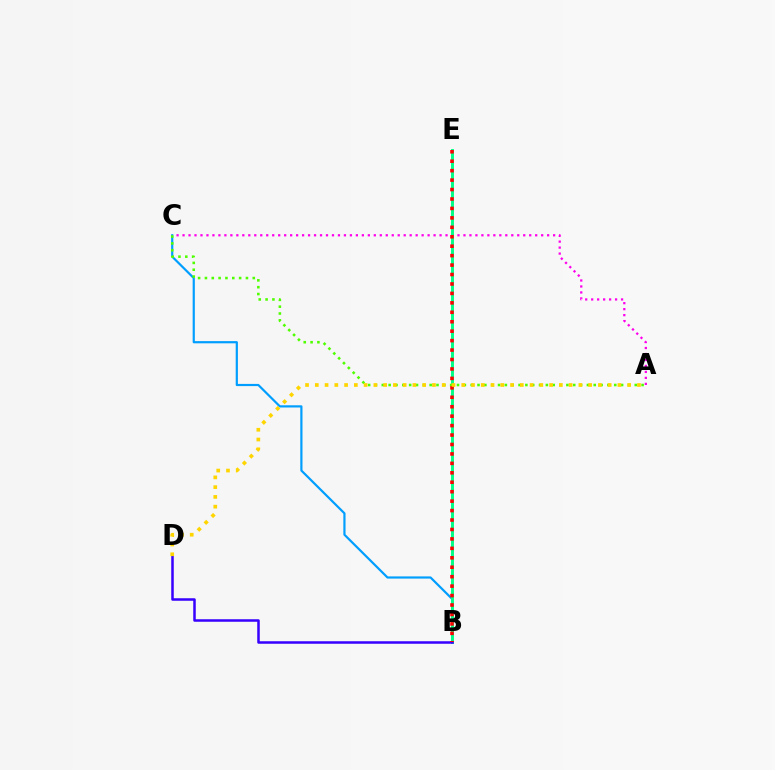{('A', 'C'): [{'color': '#ff00ed', 'line_style': 'dotted', 'thickness': 1.62}, {'color': '#4fff00', 'line_style': 'dotted', 'thickness': 1.86}], ('B', 'C'): [{'color': '#009eff', 'line_style': 'solid', 'thickness': 1.58}], ('B', 'E'): [{'color': '#00ff86', 'line_style': 'solid', 'thickness': 2.11}, {'color': '#ff0000', 'line_style': 'dotted', 'thickness': 2.57}], ('B', 'D'): [{'color': '#3700ff', 'line_style': 'solid', 'thickness': 1.81}], ('A', 'D'): [{'color': '#ffd500', 'line_style': 'dotted', 'thickness': 2.65}]}